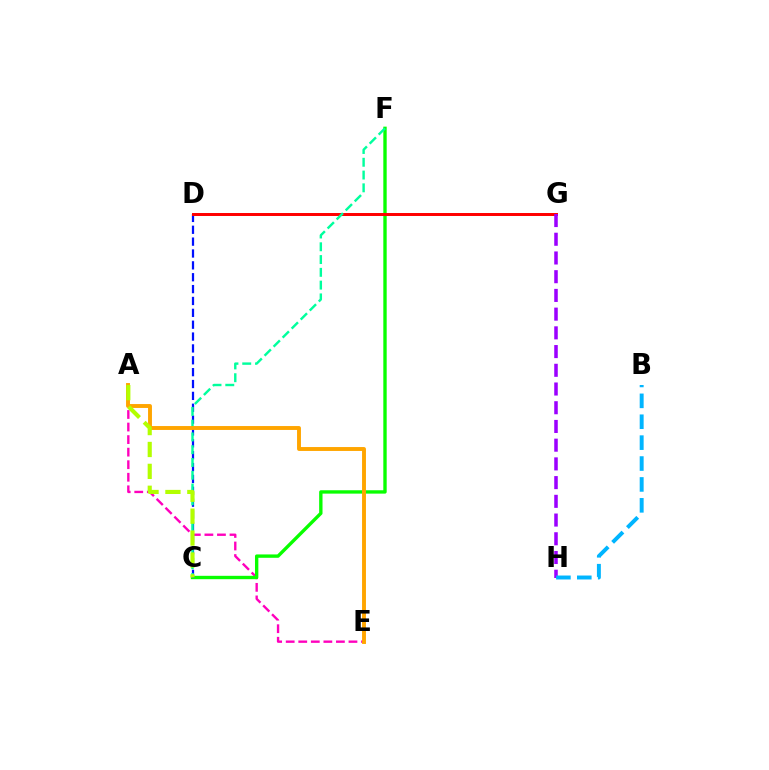{('A', 'E'): [{'color': '#ff00bd', 'line_style': 'dashed', 'thickness': 1.71}, {'color': '#ffa500', 'line_style': 'solid', 'thickness': 2.81}], ('C', 'F'): [{'color': '#08ff00', 'line_style': 'solid', 'thickness': 2.42}, {'color': '#00ff9d', 'line_style': 'dashed', 'thickness': 1.74}], ('C', 'D'): [{'color': '#0010ff', 'line_style': 'dashed', 'thickness': 1.61}], ('D', 'G'): [{'color': '#ff0000', 'line_style': 'solid', 'thickness': 2.14}], ('G', 'H'): [{'color': '#9b00ff', 'line_style': 'dashed', 'thickness': 2.54}], ('B', 'H'): [{'color': '#00b5ff', 'line_style': 'dashed', 'thickness': 2.84}], ('A', 'C'): [{'color': '#b3ff00', 'line_style': 'dashed', 'thickness': 2.97}]}